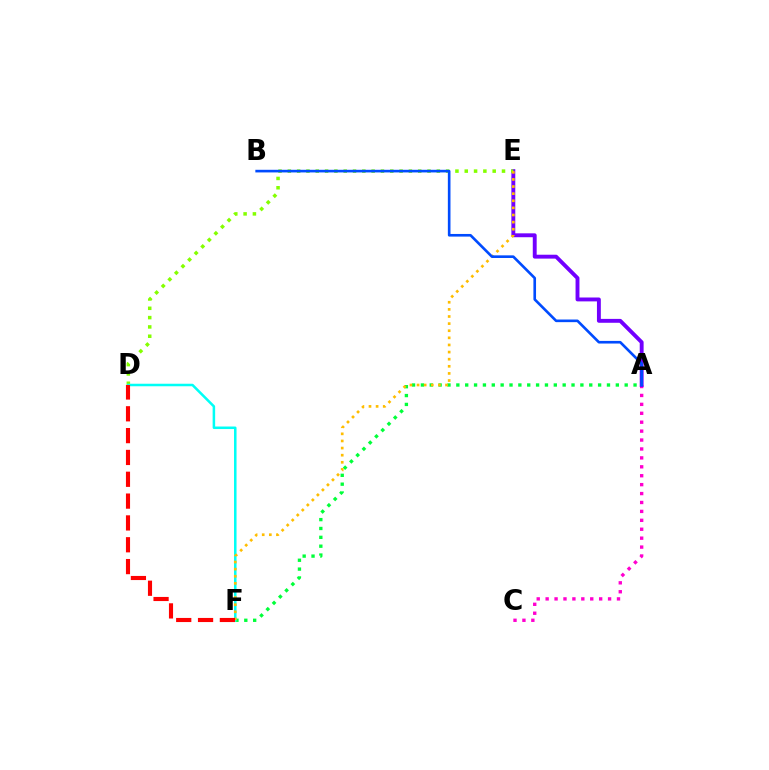{('A', 'C'): [{'color': '#ff00cf', 'line_style': 'dotted', 'thickness': 2.42}], ('A', 'E'): [{'color': '#7200ff', 'line_style': 'solid', 'thickness': 2.8}], ('D', 'E'): [{'color': '#84ff00', 'line_style': 'dotted', 'thickness': 2.53}], ('A', 'F'): [{'color': '#00ff39', 'line_style': 'dotted', 'thickness': 2.41}], ('D', 'F'): [{'color': '#00fff6', 'line_style': 'solid', 'thickness': 1.82}, {'color': '#ff0000', 'line_style': 'dashed', 'thickness': 2.97}], ('E', 'F'): [{'color': '#ffbd00', 'line_style': 'dotted', 'thickness': 1.93}], ('A', 'B'): [{'color': '#004bff', 'line_style': 'solid', 'thickness': 1.89}]}